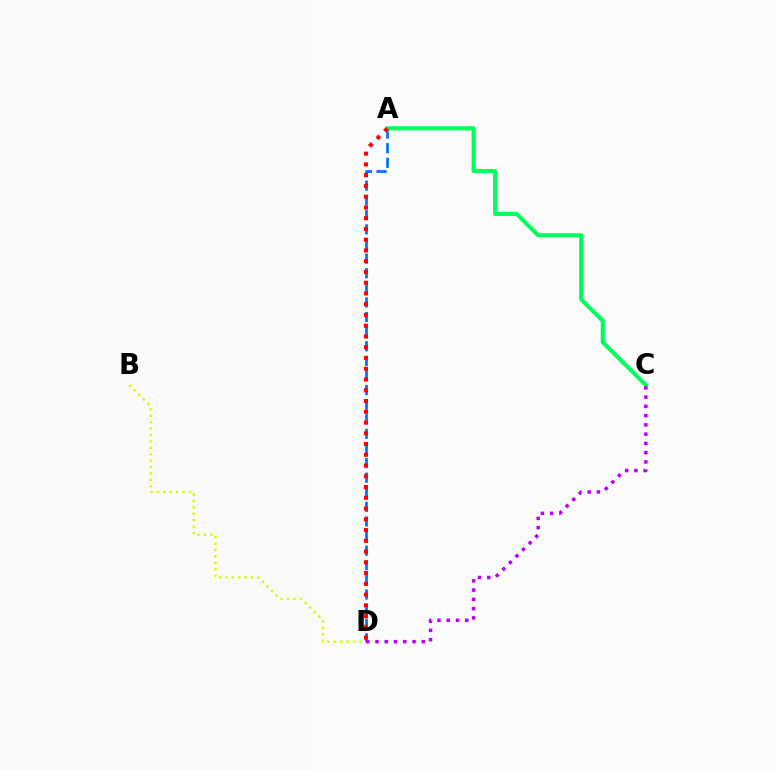{('A', 'D'): [{'color': '#0074ff', 'line_style': 'dashed', 'thickness': 1.98}, {'color': '#ff0000', 'line_style': 'dotted', 'thickness': 2.92}], ('A', 'C'): [{'color': '#00ff5c', 'line_style': 'solid', 'thickness': 2.98}], ('B', 'D'): [{'color': '#d1ff00', 'line_style': 'dotted', 'thickness': 1.74}], ('C', 'D'): [{'color': '#b900ff', 'line_style': 'dotted', 'thickness': 2.52}]}